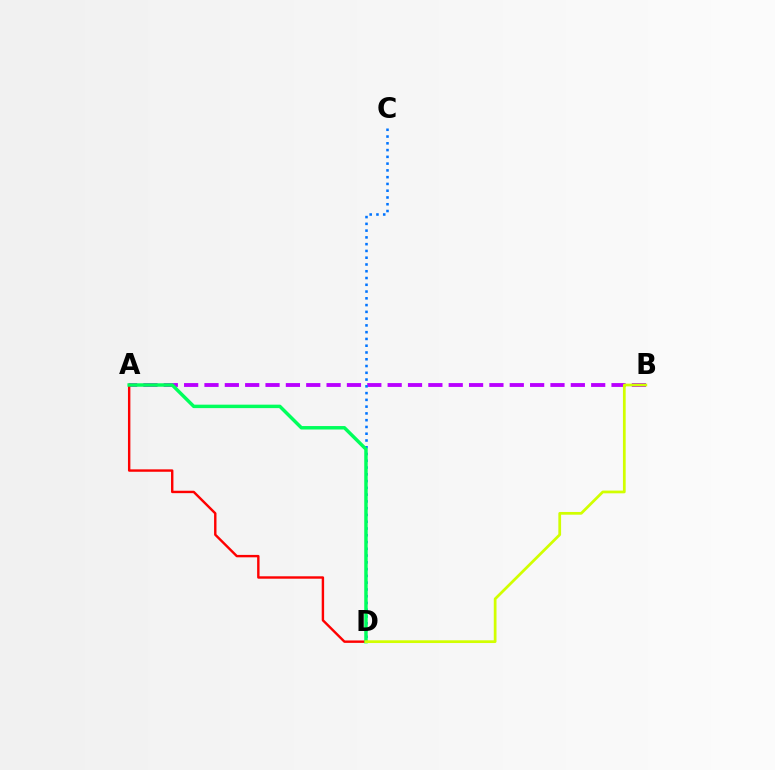{('A', 'B'): [{'color': '#b900ff', 'line_style': 'dashed', 'thickness': 2.76}], ('A', 'D'): [{'color': '#ff0000', 'line_style': 'solid', 'thickness': 1.74}, {'color': '#00ff5c', 'line_style': 'solid', 'thickness': 2.49}], ('C', 'D'): [{'color': '#0074ff', 'line_style': 'dotted', 'thickness': 1.84}], ('B', 'D'): [{'color': '#d1ff00', 'line_style': 'solid', 'thickness': 1.97}]}